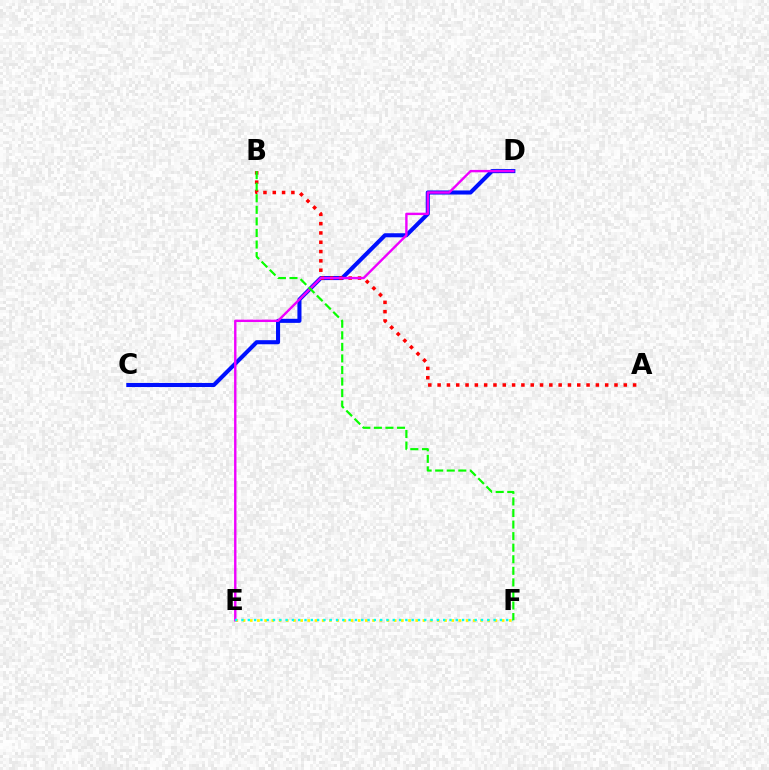{('C', 'D'): [{'color': '#0010ff', 'line_style': 'solid', 'thickness': 2.93}], ('A', 'B'): [{'color': '#ff0000', 'line_style': 'dotted', 'thickness': 2.53}], ('E', 'F'): [{'color': '#fcf500', 'line_style': 'dotted', 'thickness': 1.95}, {'color': '#00fff6', 'line_style': 'dotted', 'thickness': 1.71}], ('D', 'E'): [{'color': '#ee00ff', 'line_style': 'solid', 'thickness': 1.72}], ('B', 'F'): [{'color': '#08ff00', 'line_style': 'dashed', 'thickness': 1.57}]}